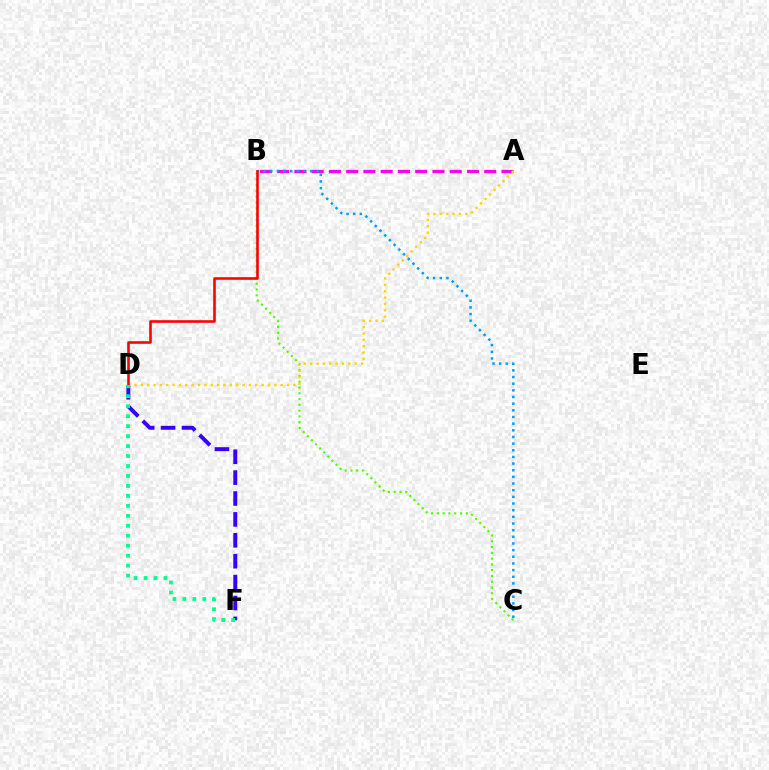{('A', 'B'): [{'color': '#ff00ed', 'line_style': 'dashed', 'thickness': 2.34}], ('B', 'C'): [{'color': '#4fff00', 'line_style': 'dotted', 'thickness': 1.57}, {'color': '#009eff', 'line_style': 'dotted', 'thickness': 1.81}], ('D', 'F'): [{'color': '#3700ff', 'line_style': 'dashed', 'thickness': 2.84}, {'color': '#00ff86', 'line_style': 'dotted', 'thickness': 2.71}], ('A', 'D'): [{'color': '#ffd500', 'line_style': 'dotted', 'thickness': 1.73}], ('B', 'D'): [{'color': '#ff0000', 'line_style': 'solid', 'thickness': 1.87}]}